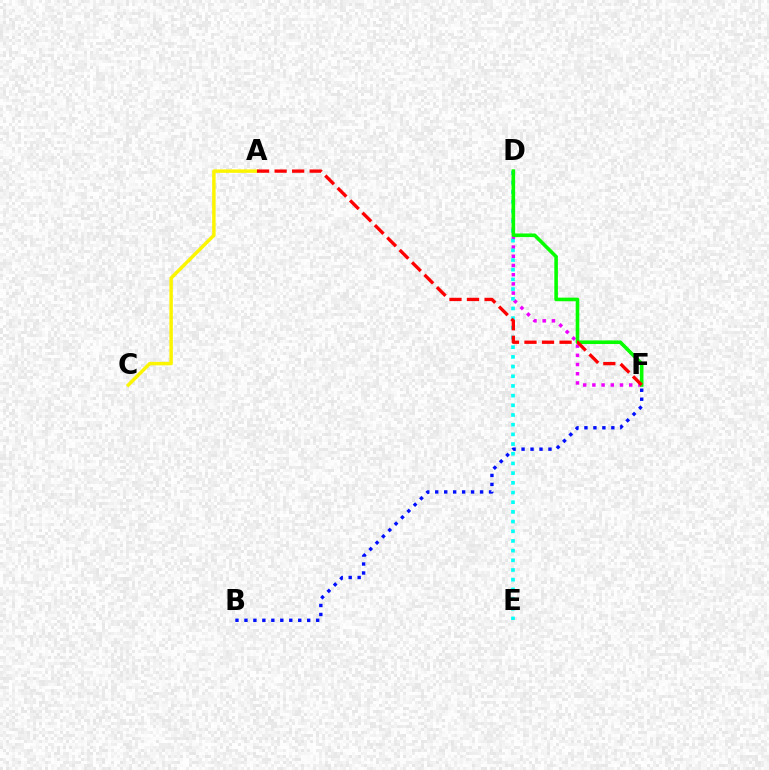{('D', 'F'): [{'color': '#ee00ff', 'line_style': 'dotted', 'thickness': 2.5}, {'color': '#08ff00', 'line_style': 'solid', 'thickness': 2.6}], ('D', 'E'): [{'color': '#00fff6', 'line_style': 'dotted', 'thickness': 2.63}], ('B', 'F'): [{'color': '#0010ff', 'line_style': 'dotted', 'thickness': 2.44}], ('A', 'C'): [{'color': '#fcf500', 'line_style': 'solid', 'thickness': 2.48}], ('A', 'F'): [{'color': '#ff0000', 'line_style': 'dashed', 'thickness': 2.38}]}